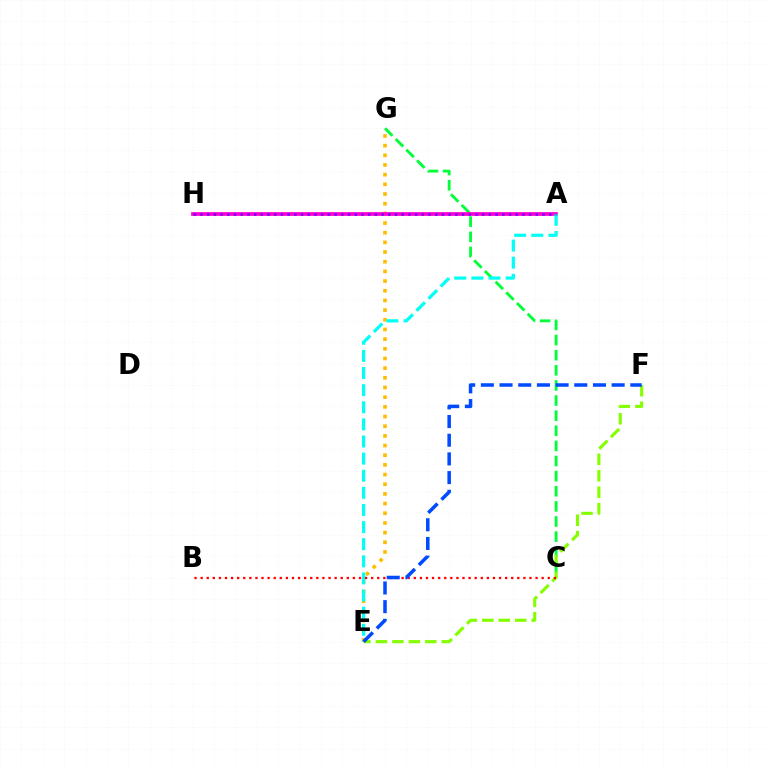{('E', 'G'): [{'color': '#ffbd00', 'line_style': 'dotted', 'thickness': 2.63}], ('C', 'G'): [{'color': '#00ff39', 'line_style': 'dashed', 'thickness': 2.05}], ('E', 'F'): [{'color': '#84ff00', 'line_style': 'dashed', 'thickness': 2.24}, {'color': '#004bff', 'line_style': 'dashed', 'thickness': 2.54}], ('A', 'H'): [{'color': '#ff00cf', 'line_style': 'solid', 'thickness': 2.69}, {'color': '#7200ff', 'line_style': 'dotted', 'thickness': 1.82}], ('A', 'E'): [{'color': '#00fff6', 'line_style': 'dashed', 'thickness': 2.33}], ('B', 'C'): [{'color': '#ff0000', 'line_style': 'dotted', 'thickness': 1.65}]}